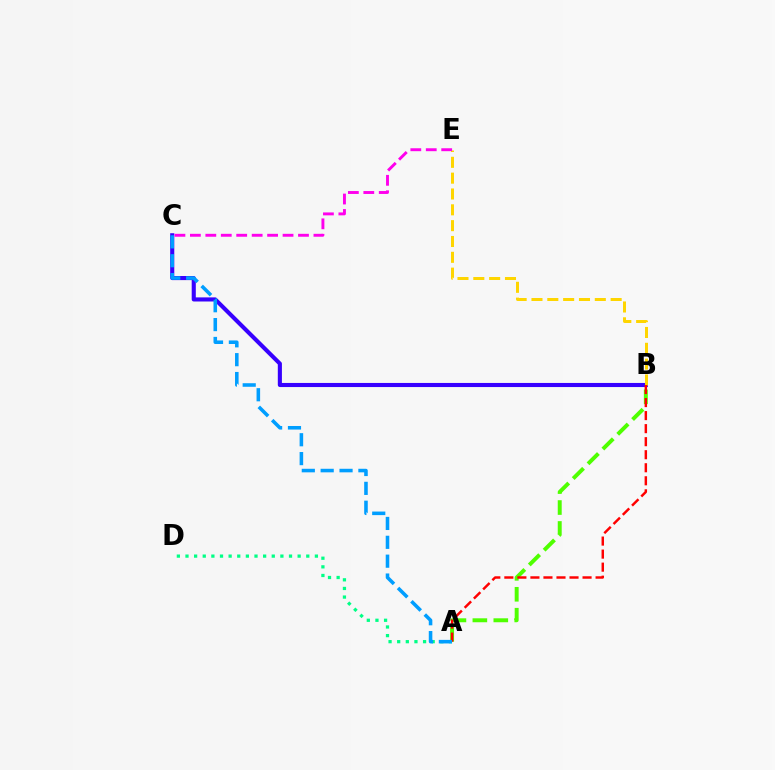{('B', 'C'): [{'color': '#3700ff', 'line_style': 'solid', 'thickness': 2.96}], ('A', 'B'): [{'color': '#4fff00', 'line_style': 'dashed', 'thickness': 2.84}, {'color': '#ff0000', 'line_style': 'dashed', 'thickness': 1.77}], ('A', 'D'): [{'color': '#00ff86', 'line_style': 'dotted', 'thickness': 2.34}], ('B', 'E'): [{'color': '#ffd500', 'line_style': 'dashed', 'thickness': 2.15}], ('A', 'C'): [{'color': '#009eff', 'line_style': 'dashed', 'thickness': 2.56}], ('C', 'E'): [{'color': '#ff00ed', 'line_style': 'dashed', 'thickness': 2.1}]}